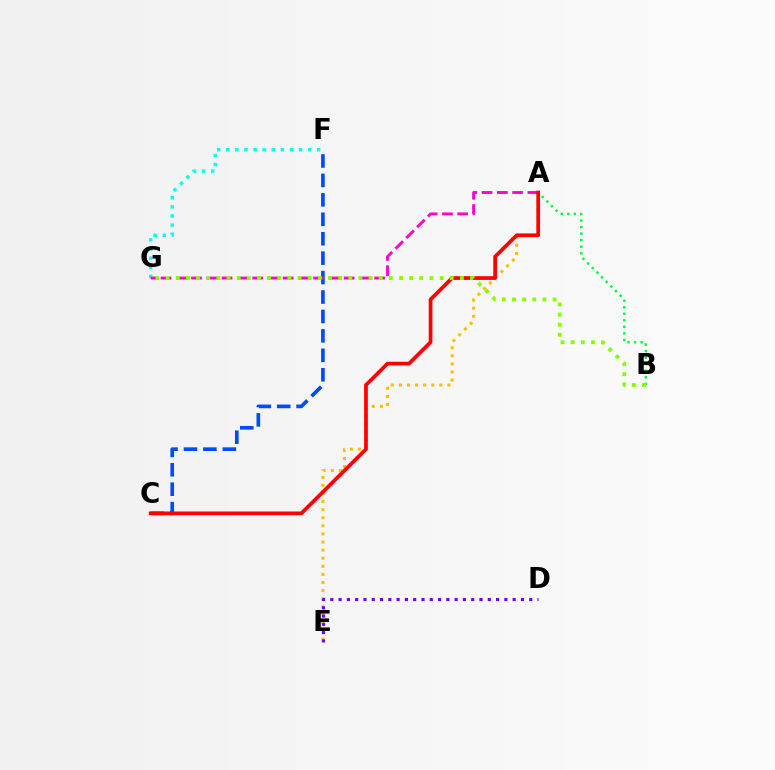{('C', 'F'): [{'color': '#004bff', 'line_style': 'dashed', 'thickness': 2.64}], ('A', 'E'): [{'color': '#ffbd00', 'line_style': 'dotted', 'thickness': 2.2}], ('A', 'B'): [{'color': '#00ff39', 'line_style': 'dotted', 'thickness': 1.78}], ('F', 'G'): [{'color': '#00fff6', 'line_style': 'dotted', 'thickness': 2.47}], ('A', 'G'): [{'color': '#ff00cf', 'line_style': 'dashed', 'thickness': 2.07}], ('A', 'C'): [{'color': '#ff0000', 'line_style': 'solid', 'thickness': 2.67}], ('D', 'E'): [{'color': '#7200ff', 'line_style': 'dotted', 'thickness': 2.25}], ('B', 'G'): [{'color': '#84ff00', 'line_style': 'dotted', 'thickness': 2.76}]}